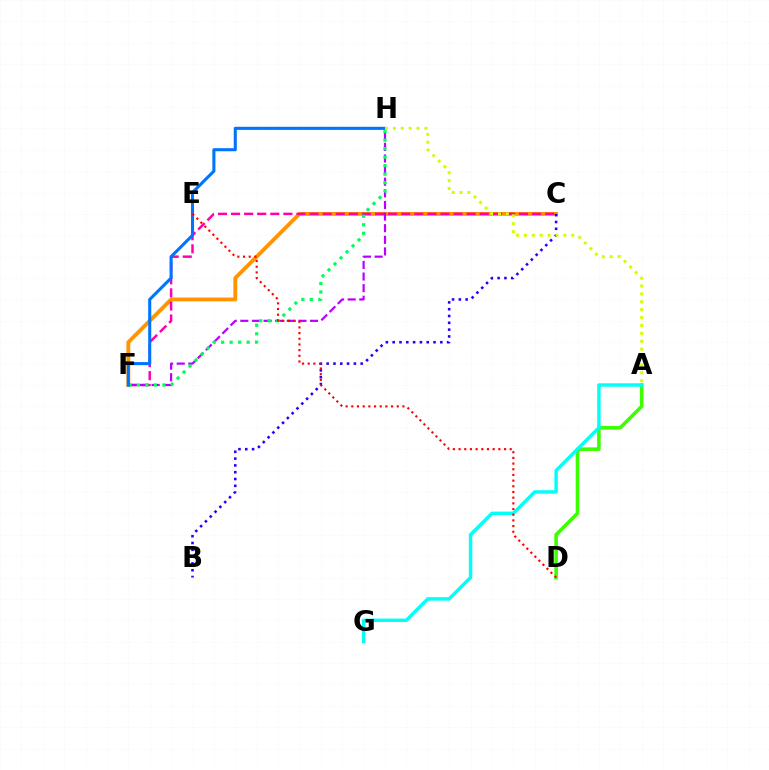{('C', 'F'): [{'color': '#ff9400', 'line_style': 'solid', 'thickness': 2.77}, {'color': '#ff00ac', 'line_style': 'dashed', 'thickness': 1.78}], ('F', 'H'): [{'color': '#b900ff', 'line_style': 'dashed', 'thickness': 1.58}, {'color': '#00ff5c', 'line_style': 'dotted', 'thickness': 2.31}, {'color': '#0074ff', 'line_style': 'solid', 'thickness': 2.21}], ('A', 'D'): [{'color': '#3dff00', 'line_style': 'solid', 'thickness': 2.6}], ('B', 'C'): [{'color': '#2500ff', 'line_style': 'dotted', 'thickness': 1.85}], ('A', 'G'): [{'color': '#00fff6', 'line_style': 'solid', 'thickness': 2.47}], ('D', 'E'): [{'color': '#ff0000', 'line_style': 'dotted', 'thickness': 1.54}], ('A', 'H'): [{'color': '#d1ff00', 'line_style': 'dotted', 'thickness': 2.14}]}